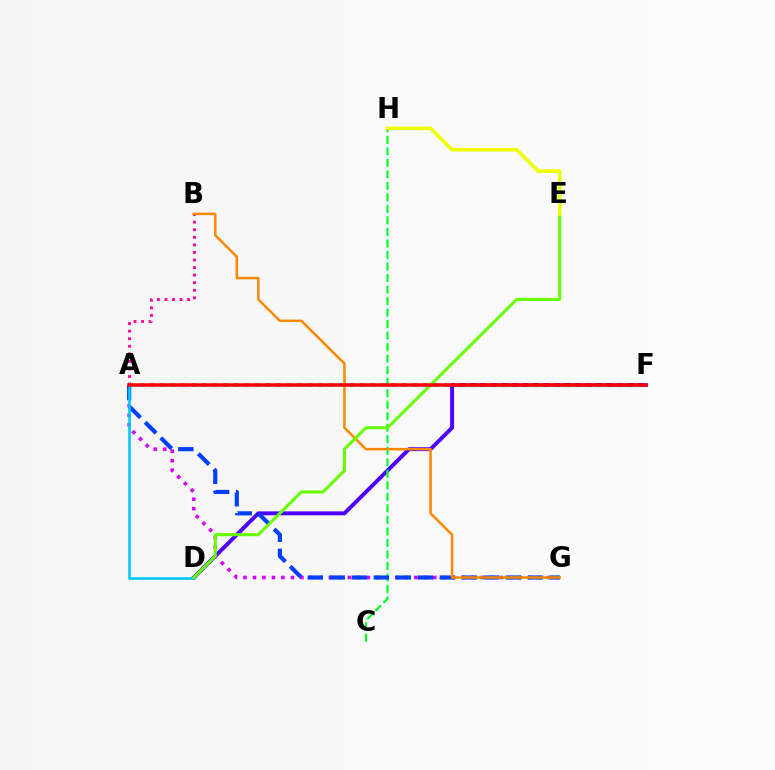{('A', 'B'): [{'color': '#ff00a0', 'line_style': 'dotted', 'thickness': 2.05}], ('D', 'F'): [{'color': '#4f00ff', 'line_style': 'solid', 'thickness': 2.82}], ('A', 'G'): [{'color': '#d600ff', 'line_style': 'dotted', 'thickness': 2.58}, {'color': '#003fff', 'line_style': 'dashed', 'thickness': 2.99}], ('C', 'H'): [{'color': '#00ff27', 'line_style': 'dashed', 'thickness': 1.56}], ('A', 'D'): [{'color': '#00c7ff', 'line_style': 'solid', 'thickness': 1.85}], ('B', 'G'): [{'color': '#ff8800', 'line_style': 'solid', 'thickness': 1.81}], ('D', 'E'): [{'color': '#66ff00', 'line_style': 'solid', 'thickness': 2.18}], ('A', 'F'): [{'color': '#00ffaf', 'line_style': 'dotted', 'thickness': 2.86}, {'color': '#ff0000', 'line_style': 'solid', 'thickness': 2.55}], ('E', 'H'): [{'color': '#eeff00', 'line_style': 'solid', 'thickness': 2.58}]}